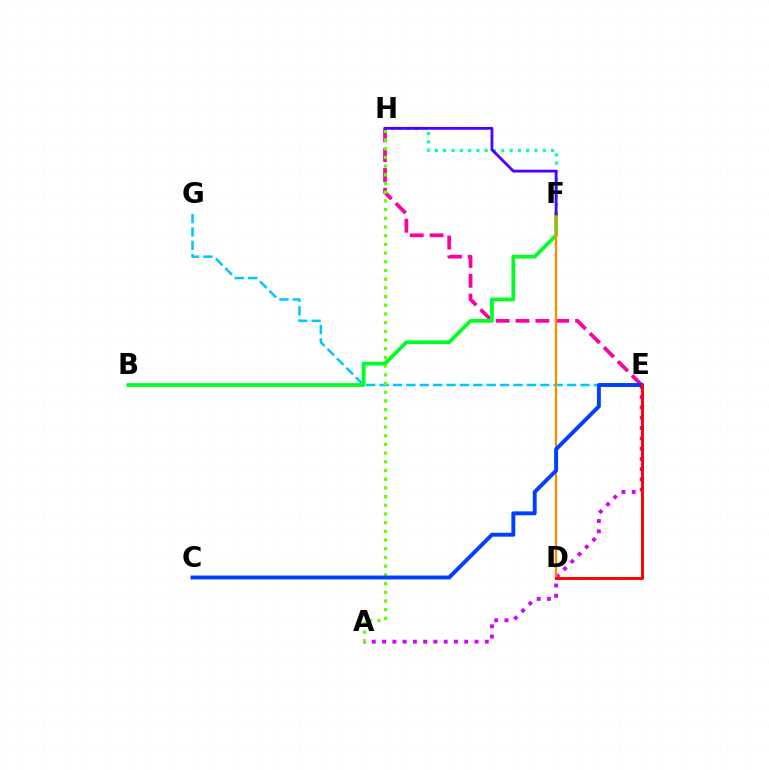{('E', 'G'): [{'color': '#00c7ff', 'line_style': 'dashed', 'thickness': 1.82}], ('A', 'E'): [{'color': '#d600ff', 'line_style': 'dotted', 'thickness': 2.79}], ('E', 'H'): [{'color': '#ff00a0', 'line_style': 'dashed', 'thickness': 2.7}], ('F', 'H'): [{'color': '#00ffaf', 'line_style': 'dotted', 'thickness': 2.25}, {'color': '#4f00ff', 'line_style': 'solid', 'thickness': 2.03}], ('B', 'F'): [{'color': '#00ff27', 'line_style': 'solid', 'thickness': 2.73}], ('D', 'F'): [{'color': '#eeff00', 'line_style': 'solid', 'thickness': 1.54}, {'color': '#ff8800', 'line_style': 'solid', 'thickness': 1.56}], ('A', 'H'): [{'color': '#66ff00', 'line_style': 'dotted', 'thickness': 2.36}], ('C', 'E'): [{'color': '#003fff', 'line_style': 'solid', 'thickness': 2.82}], ('D', 'E'): [{'color': '#ff0000', 'line_style': 'solid', 'thickness': 2.11}]}